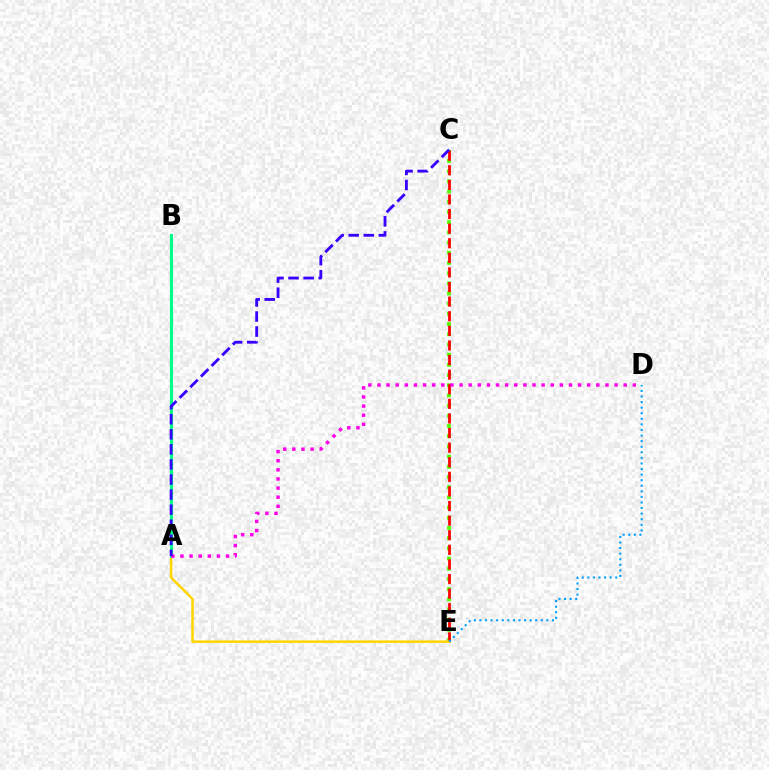{('C', 'E'): [{'color': '#4fff00', 'line_style': 'dotted', 'thickness': 2.77}, {'color': '#ff0000', 'line_style': 'dashed', 'thickness': 1.98}], ('A', 'E'): [{'color': '#ffd500', 'line_style': 'solid', 'thickness': 1.8}], ('A', 'B'): [{'color': '#00ff86', 'line_style': 'solid', 'thickness': 2.24}], ('A', 'D'): [{'color': '#ff00ed', 'line_style': 'dotted', 'thickness': 2.48}], ('D', 'E'): [{'color': '#009eff', 'line_style': 'dotted', 'thickness': 1.52}], ('A', 'C'): [{'color': '#3700ff', 'line_style': 'dashed', 'thickness': 2.05}]}